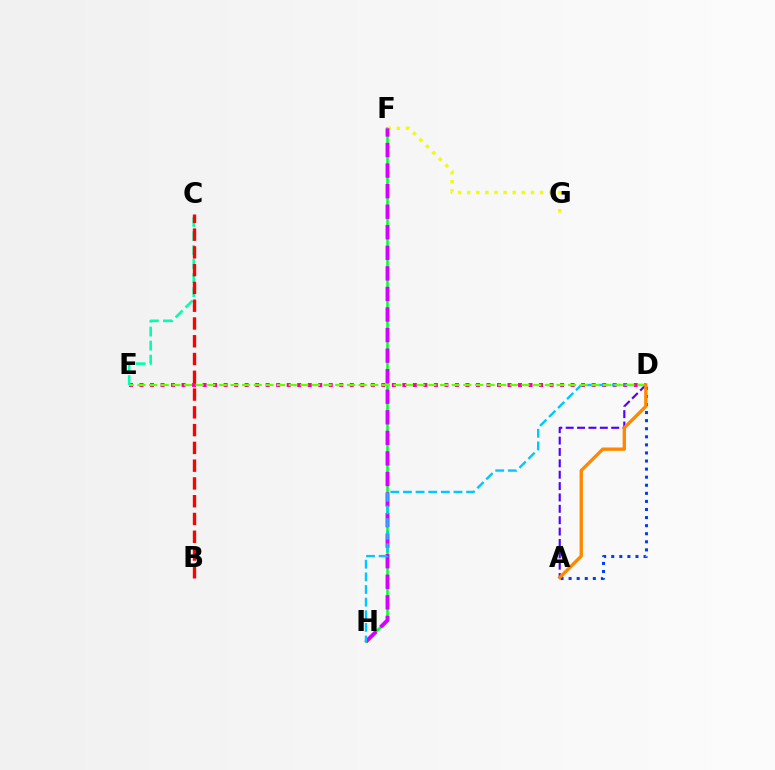{('D', 'E'): [{'color': '#ff00a0', 'line_style': 'dotted', 'thickness': 2.86}, {'color': '#66ff00', 'line_style': 'dashed', 'thickness': 1.58}], ('A', 'D'): [{'color': '#4f00ff', 'line_style': 'dashed', 'thickness': 1.55}, {'color': '#003fff', 'line_style': 'dotted', 'thickness': 2.19}, {'color': '#ff8800', 'line_style': 'solid', 'thickness': 2.41}], ('F', 'H'): [{'color': '#00ff27', 'line_style': 'solid', 'thickness': 1.79}, {'color': '#d600ff', 'line_style': 'dashed', 'thickness': 2.79}], ('F', 'G'): [{'color': '#eeff00', 'line_style': 'dotted', 'thickness': 2.48}], ('D', 'H'): [{'color': '#00c7ff', 'line_style': 'dashed', 'thickness': 1.72}], ('C', 'E'): [{'color': '#00ffaf', 'line_style': 'dashed', 'thickness': 1.9}], ('B', 'C'): [{'color': '#ff0000', 'line_style': 'dashed', 'thickness': 2.41}]}